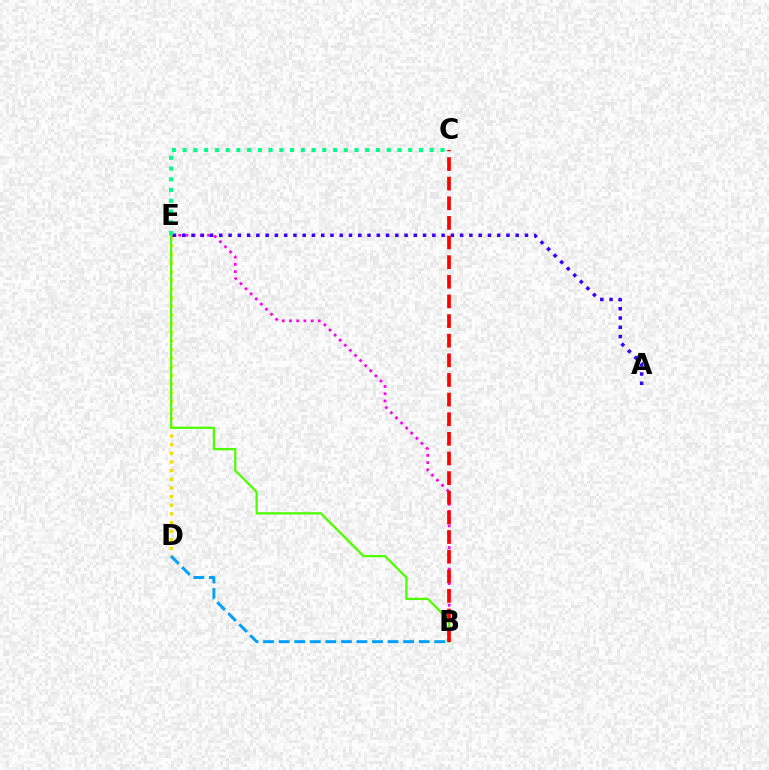{('D', 'E'): [{'color': '#ffd500', 'line_style': 'dotted', 'thickness': 2.35}], ('B', 'D'): [{'color': '#009eff', 'line_style': 'dashed', 'thickness': 2.11}], ('B', 'E'): [{'color': '#ff00ed', 'line_style': 'dotted', 'thickness': 1.96}, {'color': '#4fff00', 'line_style': 'solid', 'thickness': 1.64}], ('A', 'E'): [{'color': '#3700ff', 'line_style': 'dotted', 'thickness': 2.52}], ('B', 'C'): [{'color': '#ff0000', 'line_style': 'dashed', 'thickness': 2.67}], ('C', 'E'): [{'color': '#00ff86', 'line_style': 'dotted', 'thickness': 2.92}]}